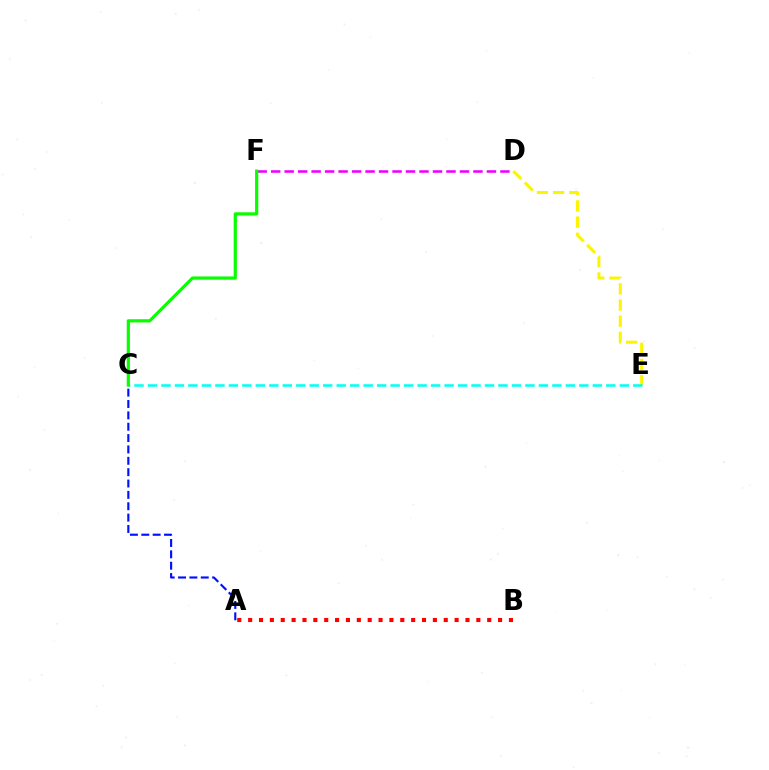{('A', 'C'): [{'color': '#0010ff', 'line_style': 'dashed', 'thickness': 1.54}], ('D', 'E'): [{'color': '#fcf500', 'line_style': 'dashed', 'thickness': 2.2}], ('D', 'F'): [{'color': '#ee00ff', 'line_style': 'dashed', 'thickness': 1.83}], ('A', 'B'): [{'color': '#ff0000', 'line_style': 'dotted', 'thickness': 2.95}], ('C', 'E'): [{'color': '#00fff6', 'line_style': 'dashed', 'thickness': 1.83}], ('C', 'F'): [{'color': '#08ff00', 'line_style': 'solid', 'thickness': 2.31}]}